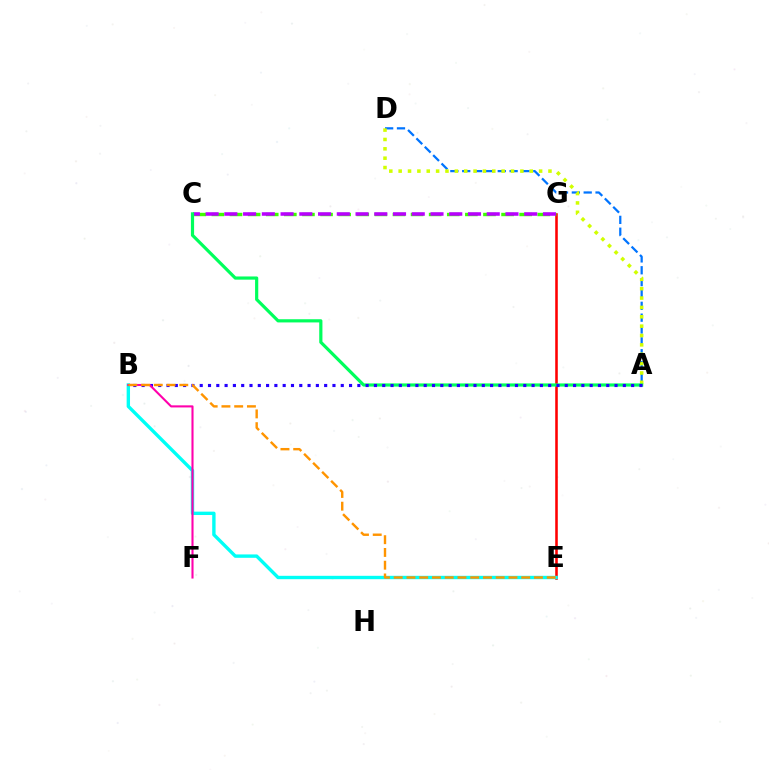{('E', 'G'): [{'color': '#ff0000', 'line_style': 'solid', 'thickness': 1.85}], ('A', 'D'): [{'color': '#0074ff', 'line_style': 'dashed', 'thickness': 1.61}, {'color': '#d1ff00', 'line_style': 'dotted', 'thickness': 2.54}], ('C', 'G'): [{'color': '#3dff00', 'line_style': 'dashed', 'thickness': 2.46}, {'color': '#b900ff', 'line_style': 'dashed', 'thickness': 2.55}], ('B', 'E'): [{'color': '#00fff6', 'line_style': 'solid', 'thickness': 2.43}, {'color': '#ff9400', 'line_style': 'dashed', 'thickness': 1.73}], ('A', 'C'): [{'color': '#00ff5c', 'line_style': 'solid', 'thickness': 2.3}], ('A', 'B'): [{'color': '#2500ff', 'line_style': 'dotted', 'thickness': 2.25}], ('B', 'F'): [{'color': '#ff00ac', 'line_style': 'solid', 'thickness': 1.51}]}